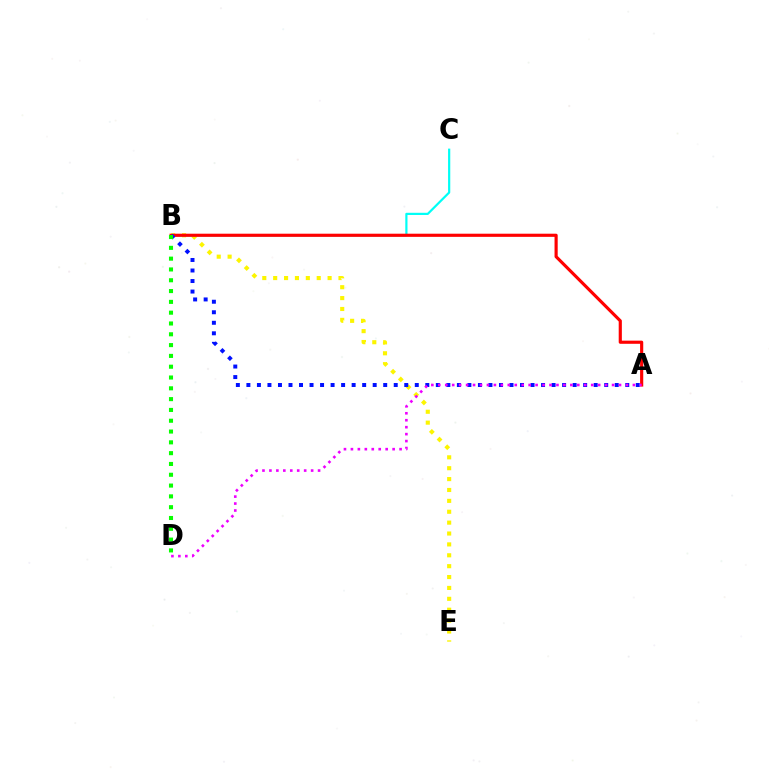{('B', 'E'): [{'color': '#fcf500', 'line_style': 'dotted', 'thickness': 2.96}], ('B', 'C'): [{'color': '#00fff6', 'line_style': 'solid', 'thickness': 1.58}], ('A', 'B'): [{'color': '#ff0000', 'line_style': 'solid', 'thickness': 2.27}, {'color': '#0010ff', 'line_style': 'dotted', 'thickness': 2.86}], ('A', 'D'): [{'color': '#ee00ff', 'line_style': 'dotted', 'thickness': 1.89}], ('B', 'D'): [{'color': '#08ff00', 'line_style': 'dotted', 'thickness': 2.94}]}